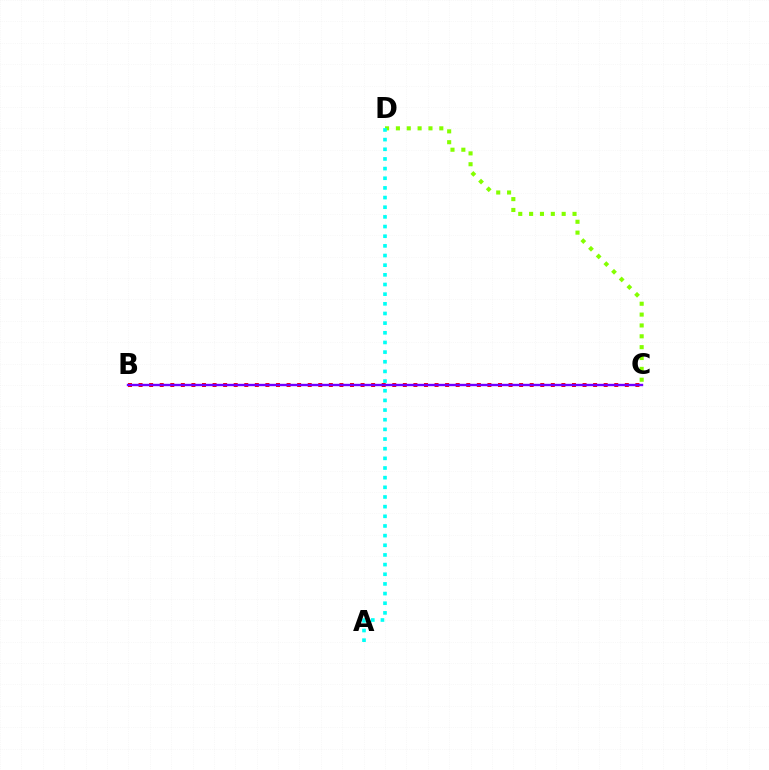{('C', 'D'): [{'color': '#84ff00', 'line_style': 'dotted', 'thickness': 2.95}], ('A', 'D'): [{'color': '#00fff6', 'line_style': 'dotted', 'thickness': 2.62}], ('B', 'C'): [{'color': '#ff0000', 'line_style': 'dotted', 'thickness': 2.87}, {'color': '#7200ff', 'line_style': 'solid', 'thickness': 1.71}]}